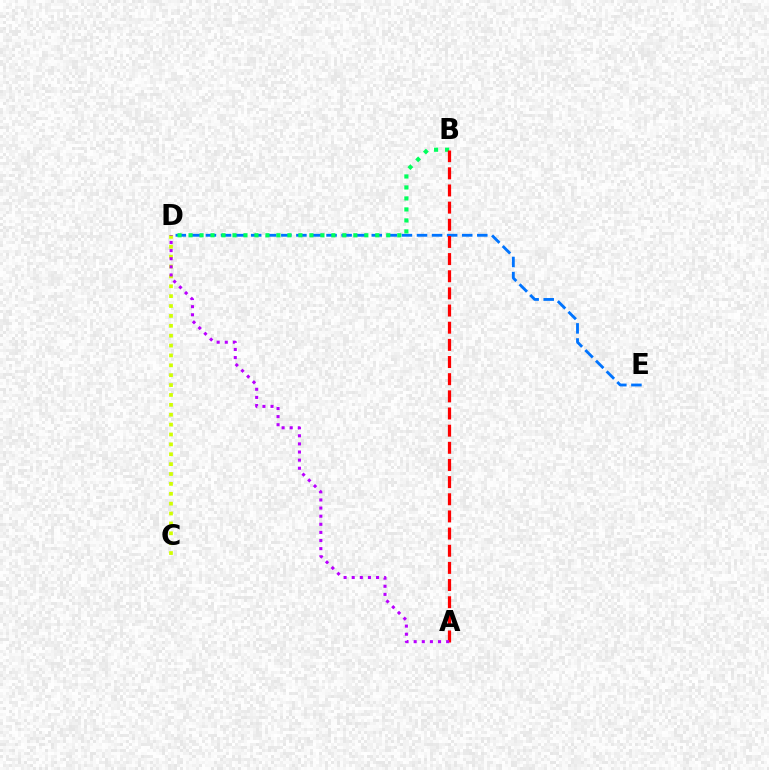{('D', 'E'): [{'color': '#0074ff', 'line_style': 'dashed', 'thickness': 2.05}], ('C', 'D'): [{'color': '#d1ff00', 'line_style': 'dotted', 'thickness': 2.68}], ('B', 'D'): [{'color': '#00ff5c', 'line_style': 'dotted', 'thickness': 2.98}], ('A', 'B'): [{'color': '#ff0000', 'line_style': 'dashed', 'thickness': 2.33}], ('A', 'D'): [{'color': '#b900ff', 'line_style': 'dotted', 'thickness': 2.2}]}